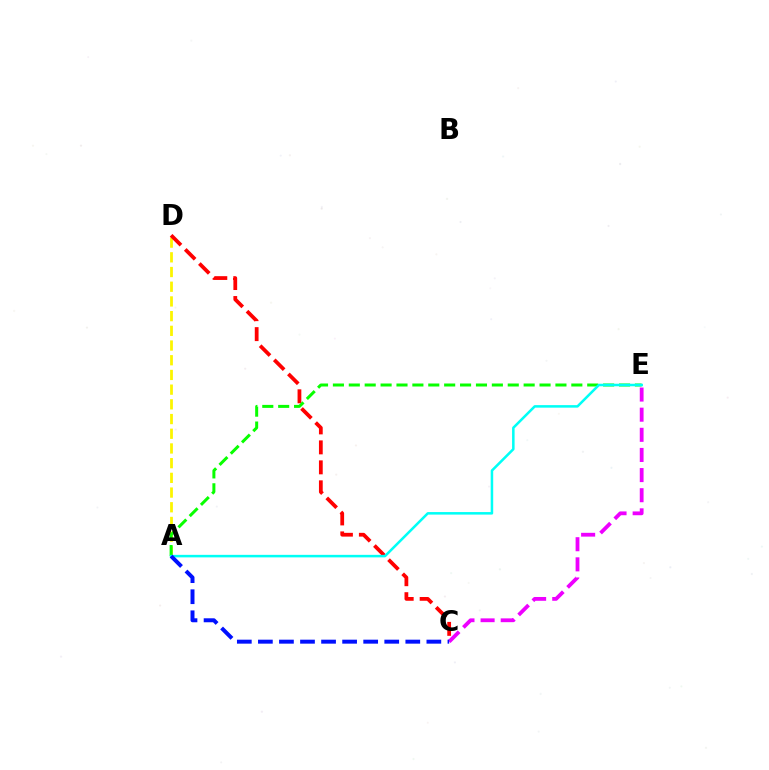{('A', 'D'): [{'color': '#fcf500', 'line_style': 'dashed', 'thickness': 2.0}], ('C', 'D'): [{'color': '#ff0000', 'line_style': 'dashed', 'thickness': 2.71}], ('C', 'E'): [{'color': '#ee00ff', 'line_style': 'dashed', 'thickness': 2.73}], ('A', 'E'): [{'color': '#08ff00', 'line_style': 'dashed', 'thickness': 2.16}, {'color': '#00fff6', 'line_style': 'solid', 'thickness': 1.82}], ('A', 'C'): [{'color': '#0010ff', 'line_style': 'dashed', 'thickness': 2.86}]}